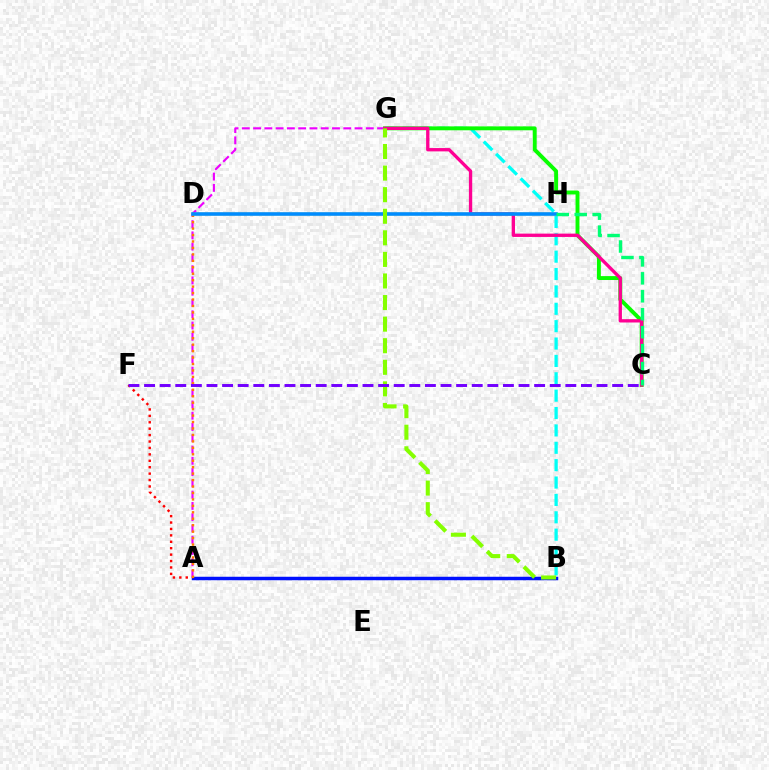{('A', 'G'): [{'color': '#ee00ff', 'line_style': 'dashed', 'thickness': 1.53}], ('A', 'B'): [{'color': '#0010ff', 'line_style': 'solid', 'thickness': 2.5}], ('B', 'G'): [{'color': '#00fff6', 'line_style': 'dashed', 'thickness': 2.36}, {'color': '#84ff00', 'line_style': 'dashed', 'thickness': 2.93}], ('A', 'F'): [{'color': '#ff0000', 'line_style': 'dotted', 'thickness': 1.74}], ('C', 'G'): [{'color': '#08ff00', 'line_style': 'solid', 'thickness': 2.81}, {'color': '#ff0094', 'line_style': 'solid', 'thickness': 2.39}], ('A', 'D'): [{'color': '#ff7c00', 'line_style': 'dotted', 'thickness': 1.75}], ('D', 'H'): [{'color': '#fcf500', 'line_style': 'solid', 'thickness': 1.75}, {'color': '#008cff', 'line_style': 'solid', 'thickness': 2.59}], ('C', 'H'): [{'color': '#00ff74', 'line_style': 'dashed', 'thickness': 2.44}], ('C', 'F'): [{'color': '#7200ff', 'line_style': 'dashed', 'thickness': 2.12}]}